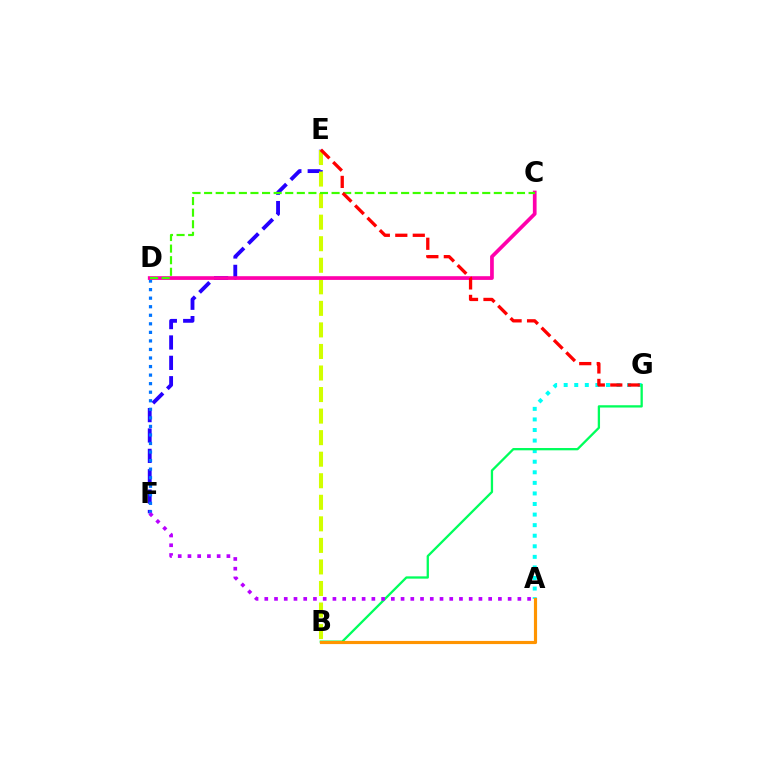{('E', 'F'): [{'color': '#2500ff', 'line_style': 'dashed', 'thickness': 2.77}], ('B', 'E'): [{'color': '#d1ff00', 'line_style': 'dashed', 'thickness': 2.93}], ('A', 'G'): [{'color': '#00fff6', 'line_style': 'dotted', 'thickness': 2.87}], ('D', 'F'): [{'color': '#0074ff', 'line_style': 'dotted', 'thickness': 2.32}], ('B', 'G'): [{'color': '#00ff5c', 'line_style': 'solid', 'thickness': 1.65}], ('A', 'F'): [{'color': '#b900ff', 'line_style': 'dotted', 'thickness': 2.64}], ('C', 'D'): [{'color': '#ff00ac', 'line_style': 'solid', 'thickness': 2.67}, {'color': '#3dff00', 'line_style': 'dashed', 'thickness': 1.57}], ('E', 'G'): [{'color': '#ff0000', 'line_style': 'dashed', 'thickness': 2.37}], ('A', 'B'): [{'color': '#ff9400', 'line_style': 'solid', 'thickness': 2.27}]}